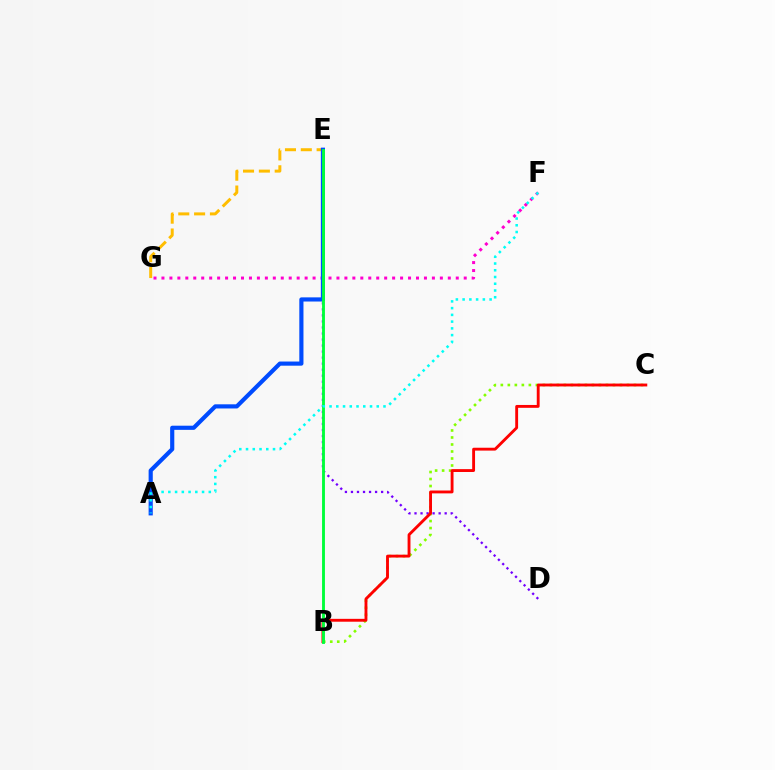{('E', 'G'): [{'color': '#ffbd00', 'line_style': 'dashed', 'thickness': 2.15}], ('D', 'E'): [{'color': '#7200ff', 'line_style': 'dotted', 'thickness': 1.64}], ('F', 'G'): [{'color': '#ff00cf', 'line_style': 'dotted', 'thickness': 2.16}], ('A', 'E'): [{'color': '#004bff', 'line_style': 'solid', 'thickness': 2.99}], ('B', 'C'): [{'color': '#84ff00', 'line_style': 'dotted', 'thickness': 1.9}, {'color': '#ff0000', 'line_style': 'solid', 'thickness': 2.06}], ('B', 'E'): [{'color': '#00ff39', 'line_style': 'solid', 'thickness': 2.06}], ('A', 'F'): [{'color': '#00fff6', 'line_style': 'dotted', 'thickness': 1.83}]}